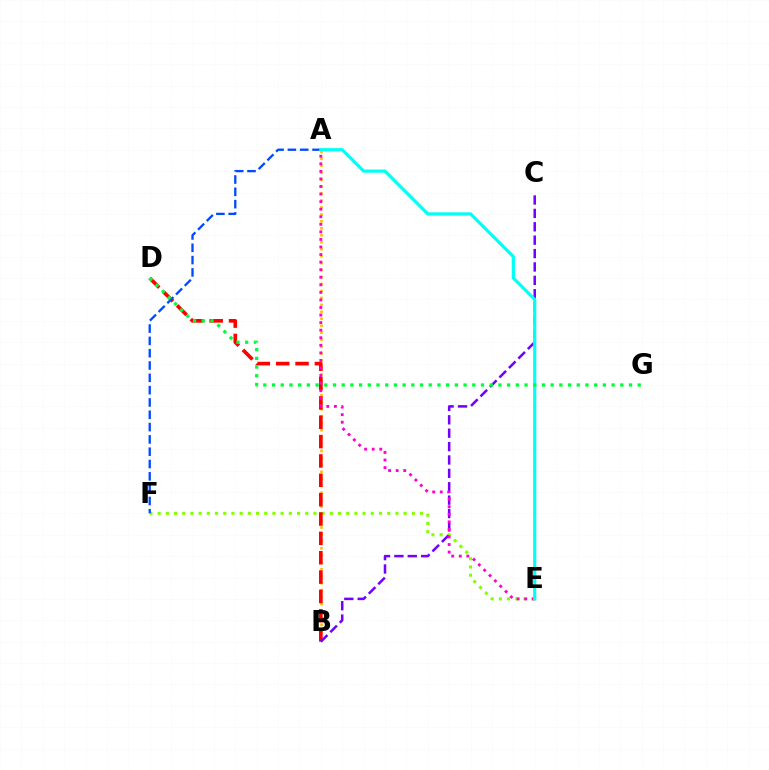{('A', 'B'): [{'color': '#ffbd00', 'line_style': 'dotted', 'thickness': 1.89}], ('E', 'F'): [{'color': '#84ff00', 'line_style': 'dotted', 'thickness': 2.23}], ('B', 'D'): [{'color': '#ff0000', 'line_style': 'dashed', 'thickness': 2.63}], ('B', 'C'): [{'color': '#7200ff', 'line_style': 'dashed', 'thickness': 1.82}], ('A', 'E'): [{'color': '#ff00cf', 'line_style': 'dotted', 'thickness': 2.05}, {'color': '#00fff6', 'line_style': 'solid', 'thickness': 2.28}], ('A', 'F'): [{'color': '#004bff', 'line_style': 'dashed', 'thickness': 1.67}], ('D', 'G'): [{'color': '#00ff39', 'line_style': 'dotted', 'thickness': 2.37}]}